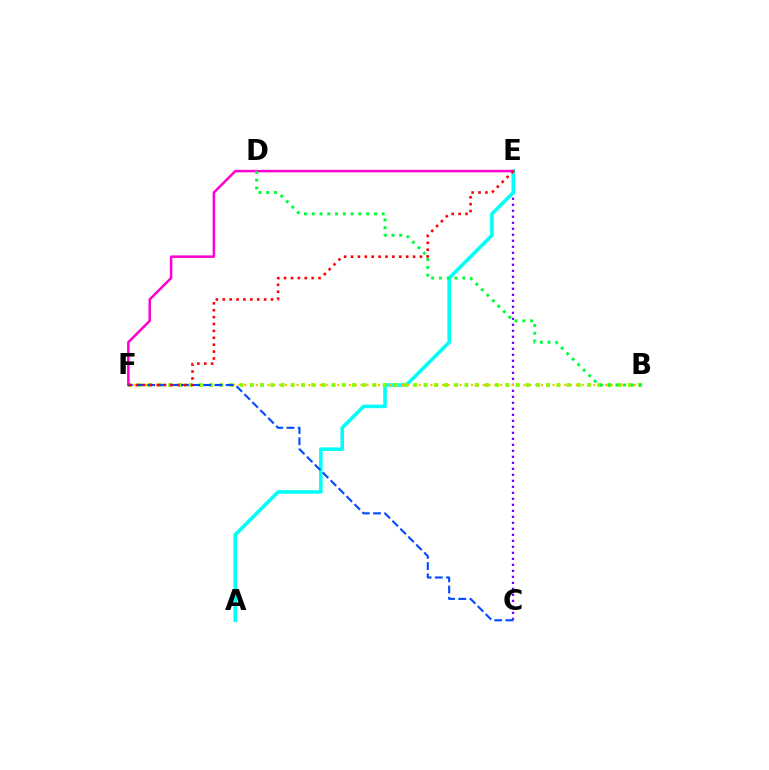{('C', 'E'): [{'color': '#7200ff', 'line_style': 'dotted', 'thickness': 1.63}], ('A', 'E'): [{'color': '#00fff6', 'line_style': 'solid', 'thickness': 2.57}], ('B', 'F'): [{'color': '#ffbd00', 'line_style': 'dotted', 'thickness': 1.58}, {'color': '#84ff00', 'line_style': 'dotted', 'thickness': 2.78}], ('E', 'F'): [{'color': '#ff00cf', 'line_style': 'solid', 'thickness': 1.8}, {'color': '#ff0000', 'line_style': 'dotted', 'thickness': 1.87}], ('B', 'D'): [{'color': '#00ff39', 'line_style': 'dotted', 'thickness': 2.11}], ('C', 'F'): [{'color': '#004bff', 'line_style': 'dashed', 'thickness': 1.52}]}